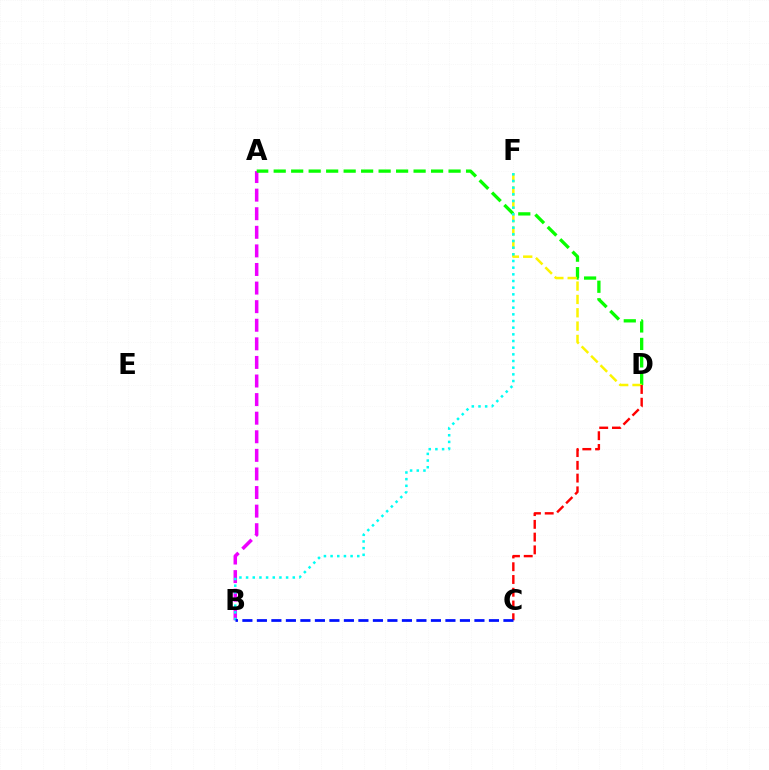{('A', 'B'): [{'color': '#ee00ff', 'line_style': 'dashed', 'thickness': 2.53}], ('A', 'D'): [{'color': '#08ff00', 'line_style': 'dashed', 'thickness': 2.38}], ('D', 'F'): [{'color': '#fcf500', 'line_style': 'dashed', 'thickness': 1.81}], ('C', 'D'): [{'color': '#ff0000', 'line_style': 'dashed', 'thickness': 1.73}], ('B', 'F'): [{'color': '#00fff6', 'line_style': 'dotted', 'thickness': 1.81}], ('B', 'C'): [{'color': '#0010ff', 'line_style': 'dashed', 'thickness': 1.97}]}